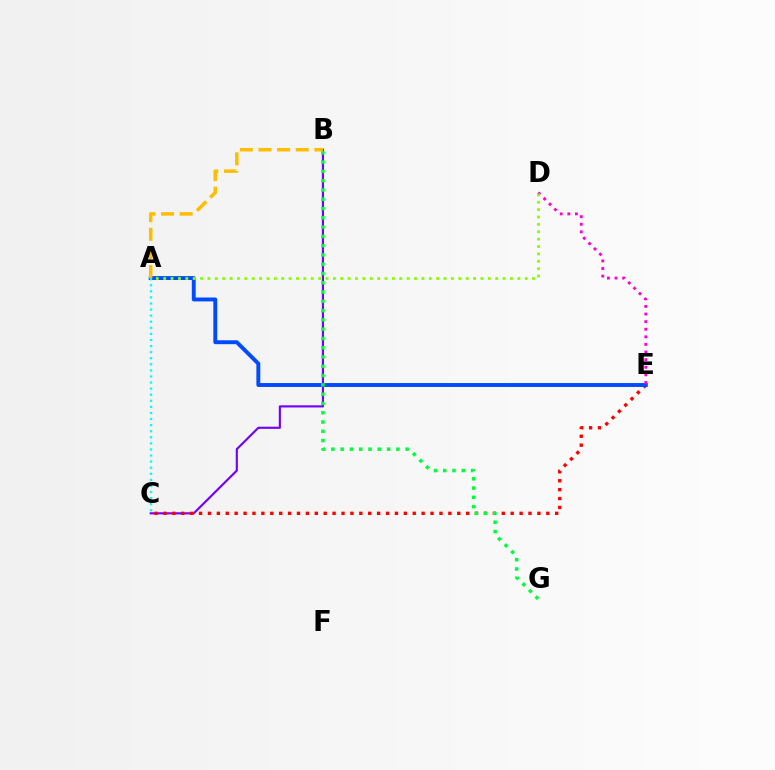{('B', 'C'): [{'color': '#7200ff', 'line_style': 'solid', 'thickness': 1.54}], ('C', 'E'): [{'color': '#ff0000', 'line_style': 'dotted', 'thickness': 2.42}], ('A', 'E'): [{'color': '#004bff', 'line_style': 'solid', 'thickness': 2.81}], ('B', 'G'): [{'color': '#00ff39', 'line_style': 'dotted', 'thickness': 2.52}], ('D', 'E'): [{'color': '#ff00cf', 'line_style': 'dotted', 'thickness': 2.07}], ('A', 'C'): [{'color': '#00fff6', 'line_style': 'dotted', 'thickness': 1.65}], ('A', 'D'): [{'color': '#84ff00', 'line_style': 'dotted', 'thickness': 2.0}], ('A', 'B'): [{'color': '#ffbd00', 'line_style': 'dashed', 'thickness': 2.53}]}